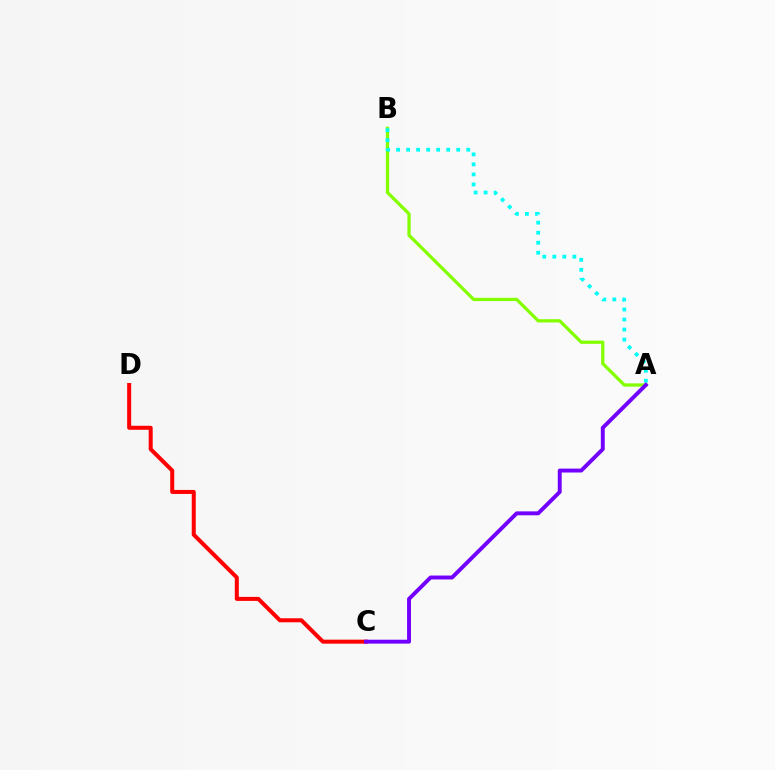{('C', 'D'): [{'color': '#ff0000', 'line_style': 'solid', 'thickness': 2.89}], ('A', 'B'): [{'color': '#84ff00', 'line_style': 'solid', 'thickness': 2.35}, {'color': '#00fff6', 'line_style': 'dotted', 'thickness': 2.72}], ('A', 'C'): [{'color': '#7200ff', 'line_style': 'solid', 'thickness': 2.82}]}